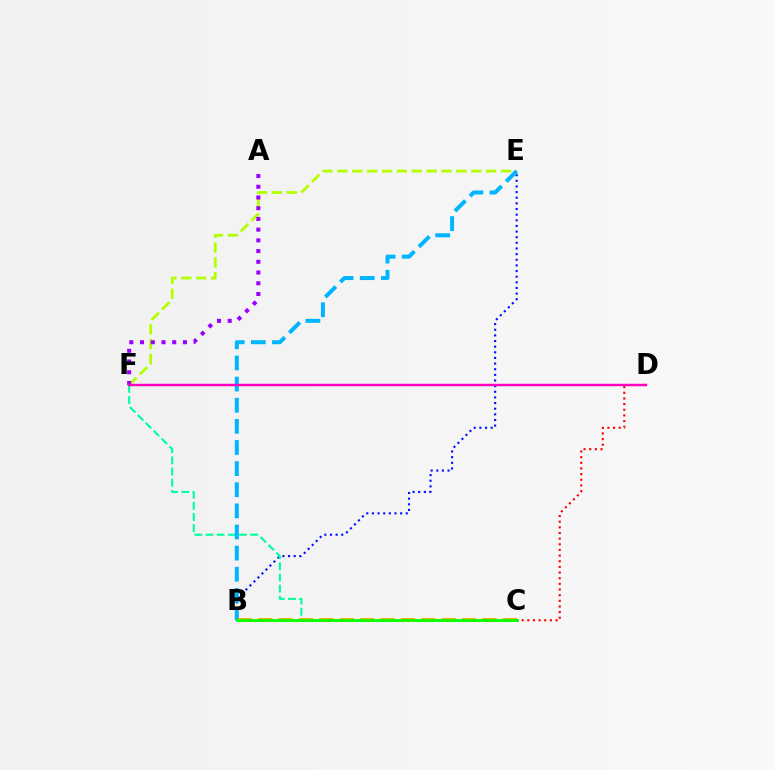{('B', 'E'): [{'color': '#0010ff', 'line_style': 'dotted', 'thickness': 1.53}, {'color': '#00b5ff', 'line_style': 'dashed', 'thickness': 2.87}], ('E', 'F'): [{'color': '#b3ff00', 'line_style': 'dashed', 'thickness': 2.02}], ('C', 'F'): [{'color': '#00ff9d', 'line_style': 'dashed', 'thickness': 1.52}], ('C', 'D'): [{'color': '#ff0000', 'line_style': 'dotted', 'thickness': 1.54}], ('B', 'C'): [{'color': '#ffa500', 'line_style': 'dashed', 'thickness': 2.77}, {'color': '#08ff00', 'line_style': 'solid', 'thickness': 2.04}], ('A', 'F'): [{'color': '#9b00ff', 'line_style': 'dotted', 'thickness': 2.91}], ('D', 'F'): [{'color': '#ff00bd', 'line_style': 'solid', 'thickness': 1.74}]}